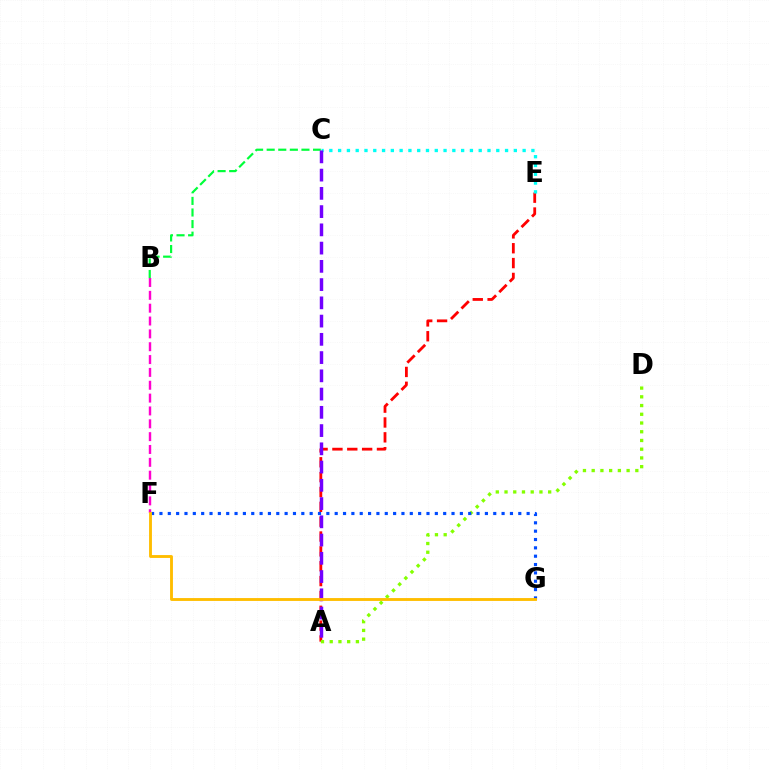{('A', 'E'): [{'color': '#ff0000', 'line_style': 'dashed', 'thickness': 2.02}], ('A', 'D'): [{'color': '#84ff00', 'line_style': 'dotted', 'thickness': 2.37}], ('C', 'E'): [{'color': '#00fff6', 'line_style': 'dotted', 'thickness': 2.39}], ('B', 'F'): [{'color': '#ff00cf', 'line_style': 'dashed', 'thickness': 1.75}], ('B', 'C'): [{'color': '#00ff39', 'line_style': 'dashed', 'thickness': 1.57}], ('A', 'C'): [{'color': '#7200ff', 'line_style': 'dashed', 'thickness': 2.48}], ('F', 'G'): [{'color': '#004bff', 'line_style': 'dotted', 'thickness': 2.27}, {'color': '#ffbd00', 'line_style': 'solid', 'thickness': 2.06}]}